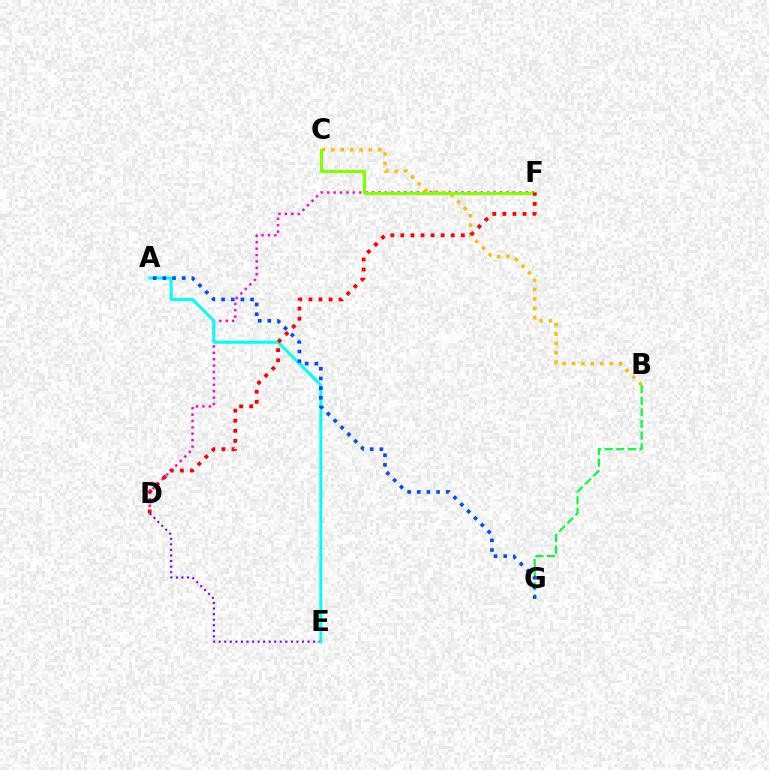{('B', 'G'): [{'color': '#00ff39', 'line_style': 'dashed', 'thickness': 1.58}], ('D', 'F'): [{'color': '#ff00cf', 'line_style': 'dotted', 'thickness': 1.74}, {'color': '#ff0000', 'line_style': 'dotted', 'thickness': 2.74}], ('D', 'E'): [{'color': '#7200ff', 'line_style': 'dotted', 'thickness': 1.51}], ('A', 'E'): [{'color': '#00fff6', 'line_style': 'solid', 'thickness': 2.15}], ('B', 'C'): [{'color': '#ffbd00', 'line_style': 'dotted', 'thickness': 2.56}], ('C', 'F'): [{'color': '#84ff00', 'line_style': 'solid', 'thickness': 2.26}], ('A', 'G'): [{'color': '#004bff', 'line_style': 'dotted', 'thickness': 2.62}]}